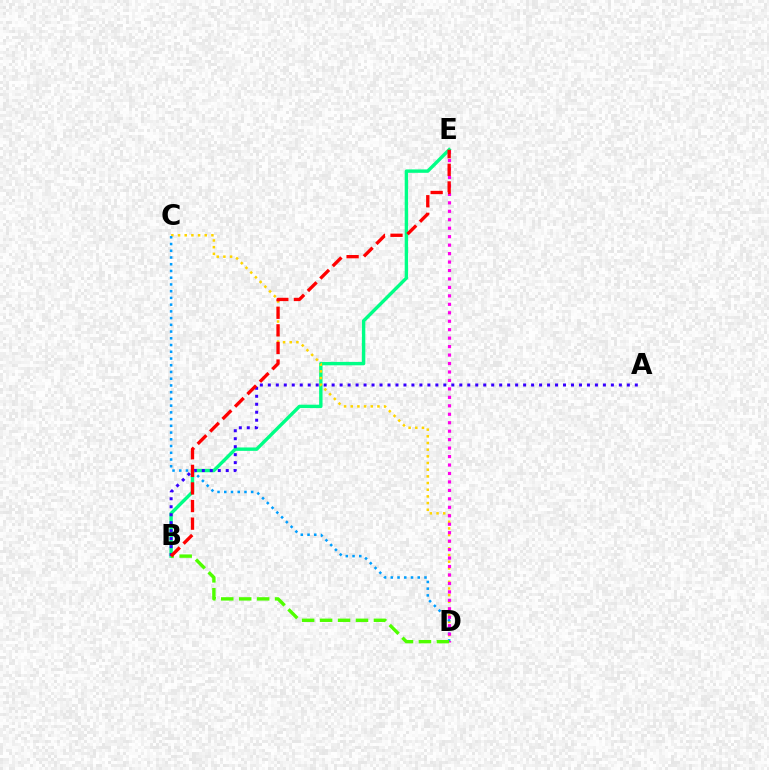{('B', 'E'): [{'color': '#00ff86', 'line_style': 'solid', 'thickness': 2.44}, {'color': '#ff0000', 'line_style': 'dashed', 'thickness': 2.39}], ('A', 'B'): [{'color': '#3700ff', 'line_style': 'dotted', 'thickness': 2.17}], ('C', 'D'): [{'color': '#ffd500', 'line_style': 'dotted', 'thickness': 1.81}, {'color': '#009eff', 'line_style': 'dotted', 'thickness': 1.83}], ('D', 'E'): [{'color': '#ff00ed', 'line_style': 'dotted', 'thickness': 2.3}], ('B', 'D'): [{'color': '#4fff00', 'line_style': 'dashed', 'thickness': 2.44}]}